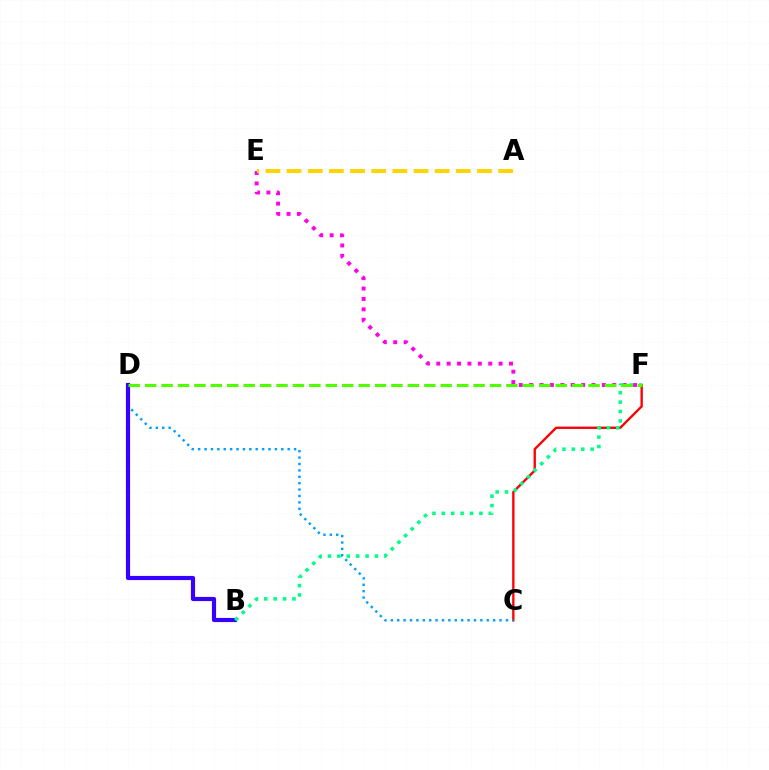{('C', 'F'): [{'color': '#ff0000', 'line_style': 'solid', 'thickness': 1.7}], ('C', 'D'): [{'color': '#009eff', 'line_style': 'dotted', 'thickness': 1.74}], ('E', 'F'): [{'color': '#ff00ed', 'line_style': 'dotted', 'thickness': 2.82}], ('B', 'D'): [{'color': '#3700ff', 'line_style': 'solid', 'thickness': 3.0}], ('B', 'F'): [{'color': '#00ff86', 'line_style': 'dotted', 'thickness': 2.55}], ('A', 'E'): [{'color': '#ffd500', 'line_style': 'dashed', 'thickness': 2.87}], ('D', 'F'): [{'color': '#4fff00', 'line_style': 'dashed', 'thickness': 2.23}]}